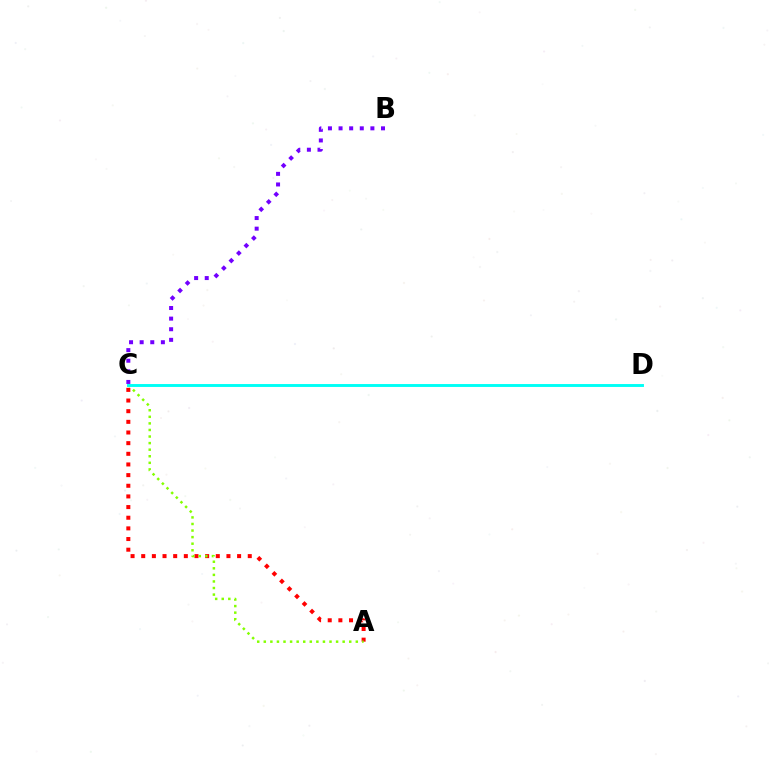{('A', 'C'): [{'color': '#ff0000', 'line_style': 'dotted', 'thickness': 2.89}, {'color': '#84ff00', 'line_style': 'dotted', 'thickness': 1.79}], ('C', 'D'): [{'color': '#00fff6', 'line_style': 'solid', 'thickness': 2.09}], ('B', 'C'): [{'color': '#7200ff', 'line_style': 'dotted', 'thickness': 2.88}]}